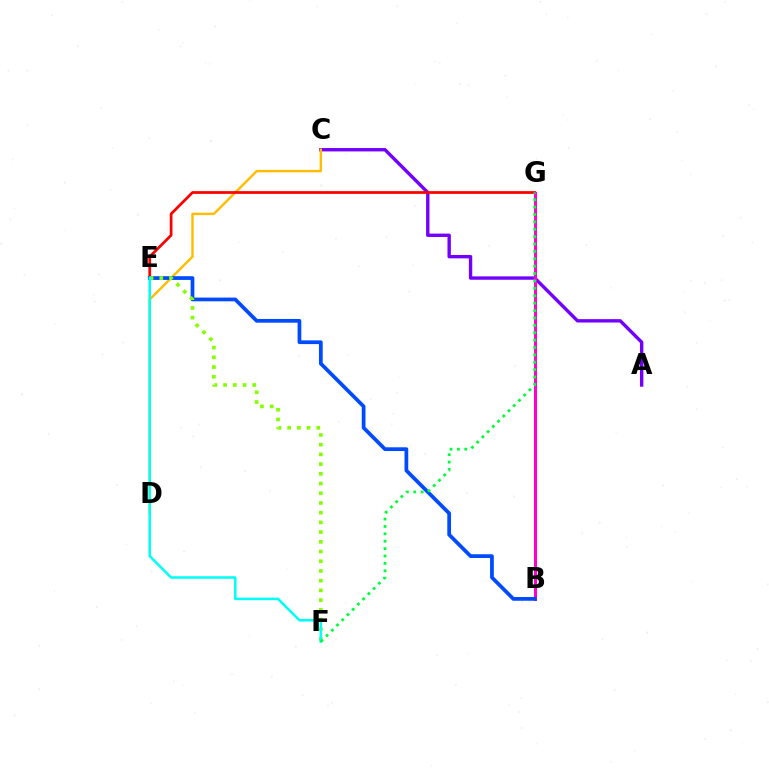{('A', 'C'): [{'color': '#7200ff', 'line_style': 'solid', 'thickness': 2.43}], ('C', 'D'): [{'color': '#ffbd00', 'line_style': 'solid', 'thickness': 1.74}], ('E', 'G'): [{'color': '#ff0000', 'line_style': 'solid', 'thickness': 1.98}], ('B', 'G'): [{'color': '#ff00cf', 'line_style': 'solid', 'thickness': 2.19}], ('B', 'E'): [{'color': '#004bff', 'line_style': 'solid', 'thickness': 2.69}], ('E', 'F'): [{'color': '#84ff00', 'line_style': 'dotted', 'thickness': 2.64}, {'color': '#00fff6', 'line_style': 'solid', 'thickness': 1.83}], ('F', 'G'): [{'color': '#00ff39', 'line_style': 'dotted', 'thickness': 2.01}]}